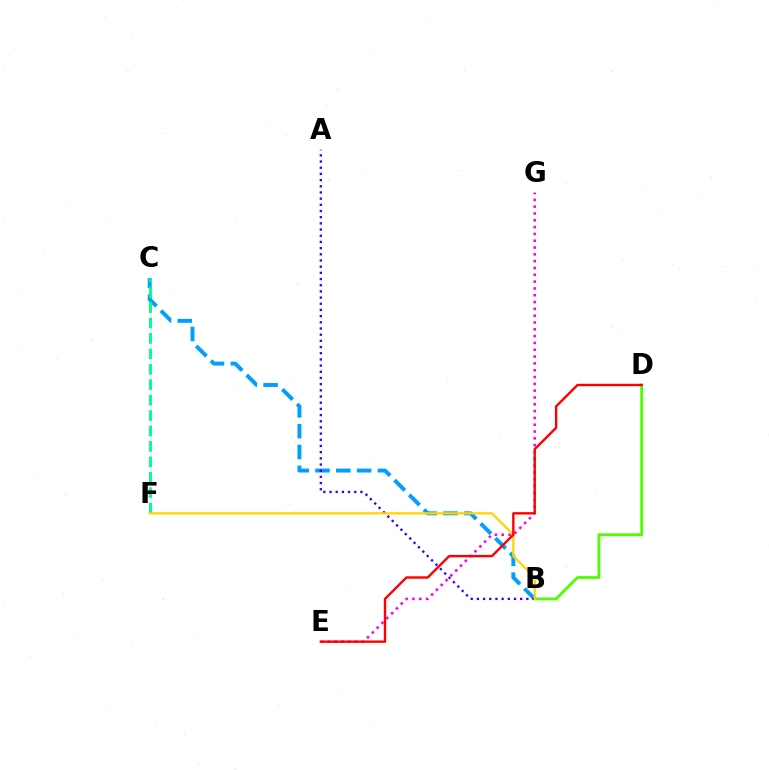{('B', 'C'): [{'color': '#009eff', 'line_style': 'dashed', 'thickness': 2.83}], ('E', 'G'): [{'color': '#ff00ed', 'line_style': 'dotted', 'thickness': 1.85}], ('C', 'F'): [{'color': '#00ff86', 'line_style': 'dashed', 'thickness': 2.1}], ('B', 'D'): [{'color': '#4fff00', 'line_style': 'solid', 'thickness': 2.05}], ('A', 'B'): [{'color': '#3700ff', 'line_style': 'dotted', 'thickness': 1.68}], ('B', 'F'): [{'color': '#ffd500', 'line_style': 'solid', 'thickness': 1.62}], ('D', 'E'): [{'color': '#ff0000', 'line_style': 'solid', 'thickness': 1.72}]}